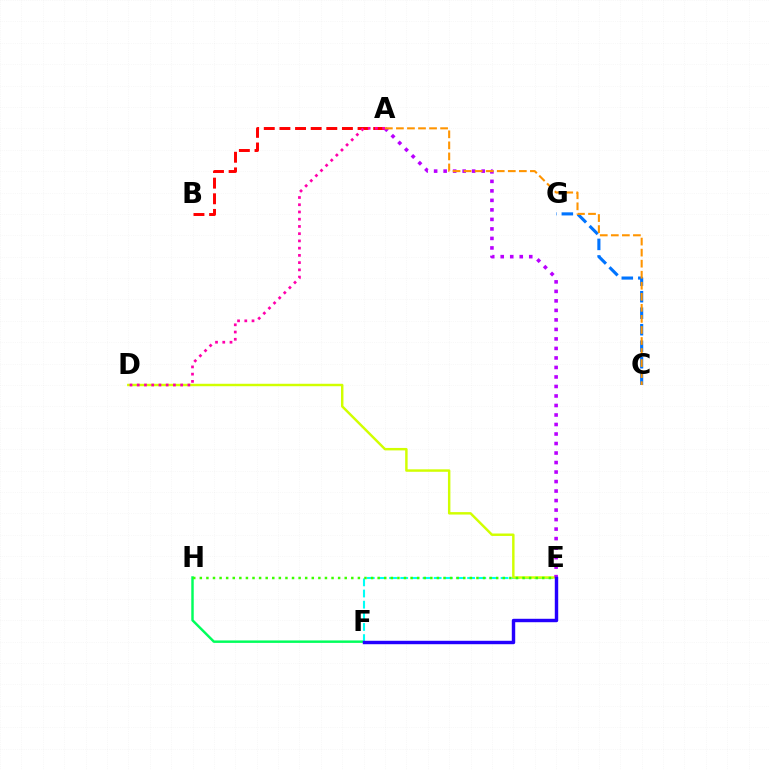{('F', 'H'): [{'color': '#00ff5c', 'line_style': 'solid', 'thickness': 1.76}], ('E', 'F'): [{'color': '#00fff6', 'line_style': 'dashed', 'thickness': 1.51}, {'color': '#2500ff', 'line_style': 'solid', 'thickness': 2.47}], ('C', 'G'): [{'color': '#0074ff', 'line_style': 'dashed', 'thickness': 2.24}], ('D', 'E'): [{'color': '#d1ff00', 'line_style': 'solid', 'thickness': 1.76}], ('A', 'E'): [{'color': '#b900ff', 'line_style': 'dotted', 'thickness': 2.58}], ('A', 'B'): [{'color': '#ff0000', 'line_style': 'dashed', 'thickness': 2.12}], ('E', 'H'): [{'color': '#3dff00', 'line_style': 'dotted', 'thickness': 1.79}], ('A', 'D'): [{'color': '#ff00ac', 'line_style': 'dotted', 'thickness': 1.97}], ('A', 'C'): [{'color': '#ff9400', 'line_style': 'dashed', 'thickness': 1.5}]}